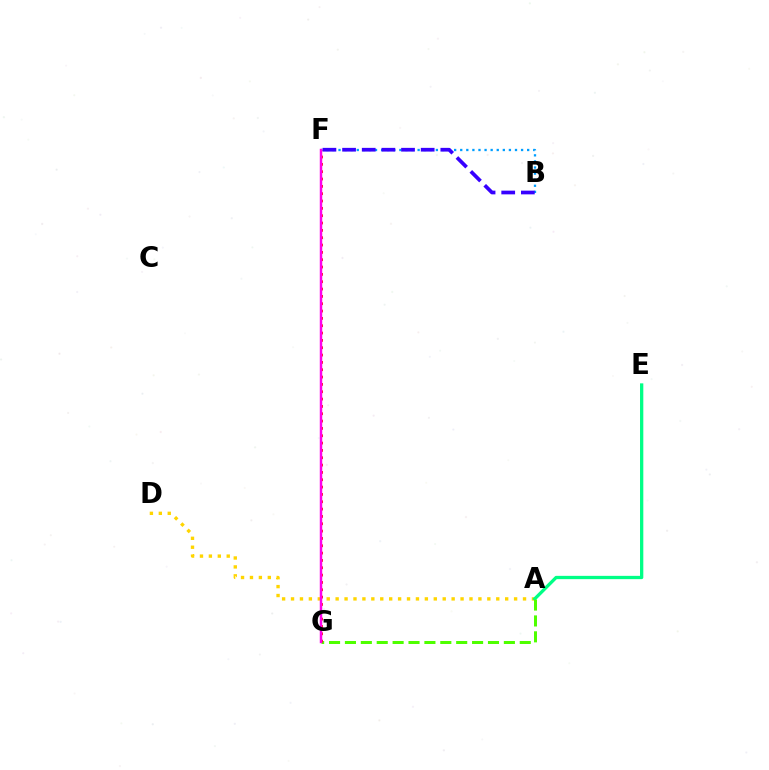{('A', 'D'): [{'color': '#ffd500', 'line_style': 'dotted', 'thickness': 2.42}], ('A', 'E'): [{'color': '#00ff86', 'line_style': 'solid', 'thickness': 2.37}], ('A', 'G'): [{'color': '#4fff00', 'line_style': 'dashed', 'thickness': 2.16}], ('F', 'G'): [{'color': '#ff0000', 'line_style': 'dotted', 'thickness': 1.99}, {'color': '#ff00ed', 'line_style': 'solid', 'thickness': 1.76}], ('B', 'F'): [{'color': '#009eff', 'line_style': 'dotted', 'thickness': 1.65}, {'color': '#3700ff', 'line_style': 'dashed', 'thickness': 2.67}]}